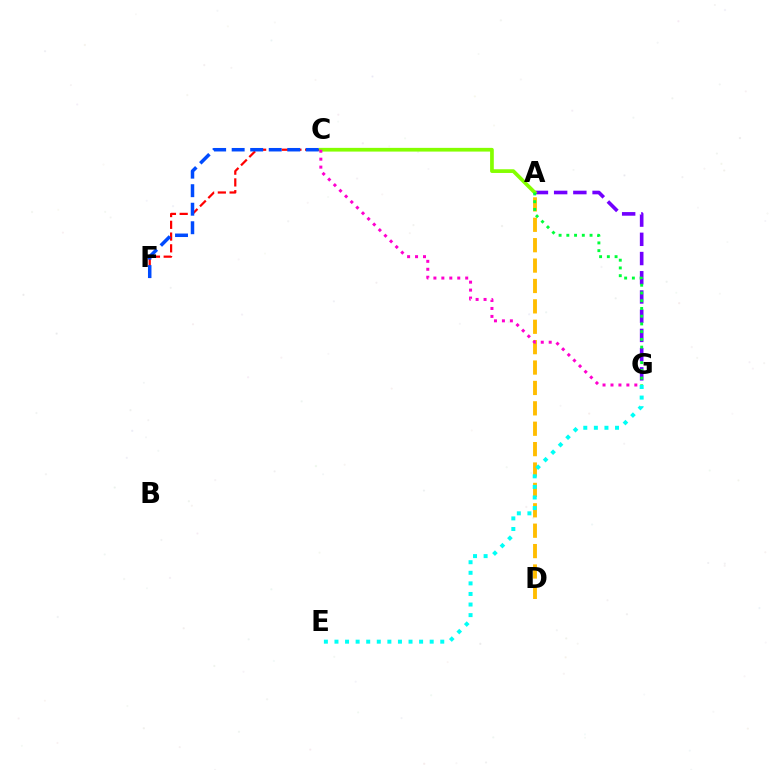{('C', 'F'): [{'color': '#ff0000', 'line_style': 'dashed', 'thickness': 1.6}, {'color': '#004bff', 'line_style': 'dashed', 'thickness': 2.52}], ('A', 'G'): [{'color': '#7200ff', 'line_style': 'dashed', 'thickness': 2.61}, {'color': '#00ff39', 'line_style': 'dotted', 'thickness': 2.1}], ('A', 'D'): [{'color': '#ffbd00', 'line_style': 'dashed', 'thickness': 2.77}], ('E', 'G'): [{'color': '#00fff6', 'line_style': 'dotted', 'thickness': 2.87}], ('A', 'C'): [{'color': '#84ff00', 'line_style': 'solid', 'thickness': 2.67}], ('C', 'G'): [{'color': '#ff00cf', 'line_style': 'dotted', 'thickness': 2.16}]}